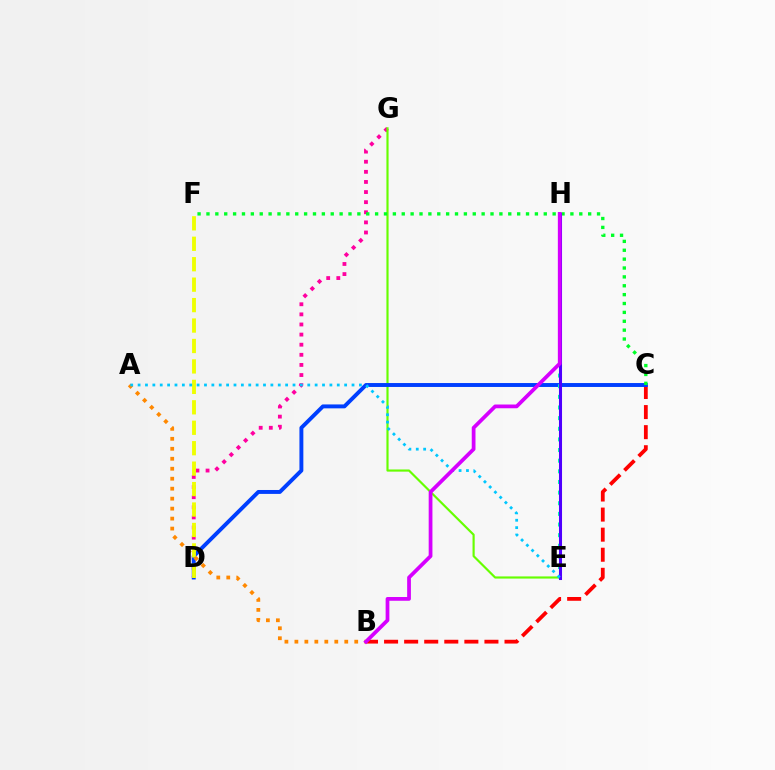{('B', 'C'): [{'color': '#ff0000', 'line_style': 'dashed', 'thickness': 2.73}], ('D', 'G'): [{'color': '#ff00a0', 'line_style': 'dotted', 'thickness': 2.75}], ('E', 'G'): [{'color': '#66ff00', 'line_style': 'solid', 'thickness': 1.56}], ('C', 'D'): [{'color': '#003fff', 'line_style': 'solid', 'thickness': 2.82}], ('E', 'H'): [{'color': '#00ffaf', 'line_style': 'dotted', 'thickness': 2.89}, {'color': '#4f00ff', 'line_style': 'solid', 'thickness': 2.2}], ('C', 'F'): [{'color': '#00ff27', 'line_style': 'dotted', 'thickness': 2.41}], ('D', 'F'): [{'color': '#eeff00', 'line_style': 'dashed', 'thickness': 2.78}], ('A', 'B'): [{'color': '#ff8800', 'line_style': 'dotted', 'thickness': 2.71}], ('A', 'E'): [{'color': '#00c7ff', 'line_style': 'dotted', 'thickness': 2.0}], ('B', 'H'): [{'color': '#d600ff', 'line_style': 'solid', 'thickness': 2.7}]}